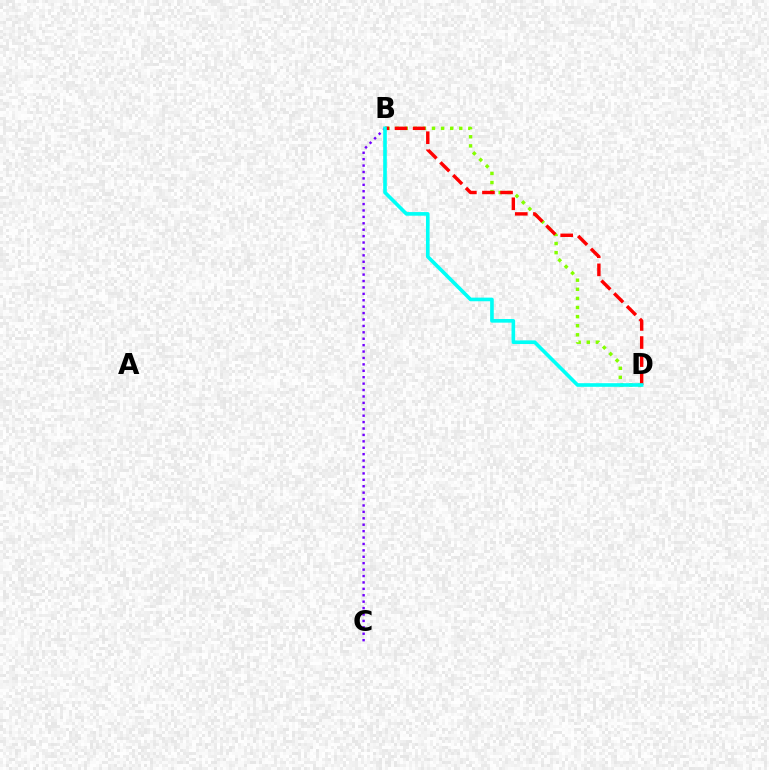{('B', 'C'): [{'color': '#7200ff', 'line_style': 'dotted', 'thickness': 1.74}], ('B', 'D'): [{'color': '#84ff00', 'line_style': 'dotted', 'thickness': 2.47}, {'color': '#ff0000', 'line_style': 'dashed', 'thickness': 2.46}, {'color': '#00fff6', 'line_style': 'solid', 'thickness': 2.61}]}